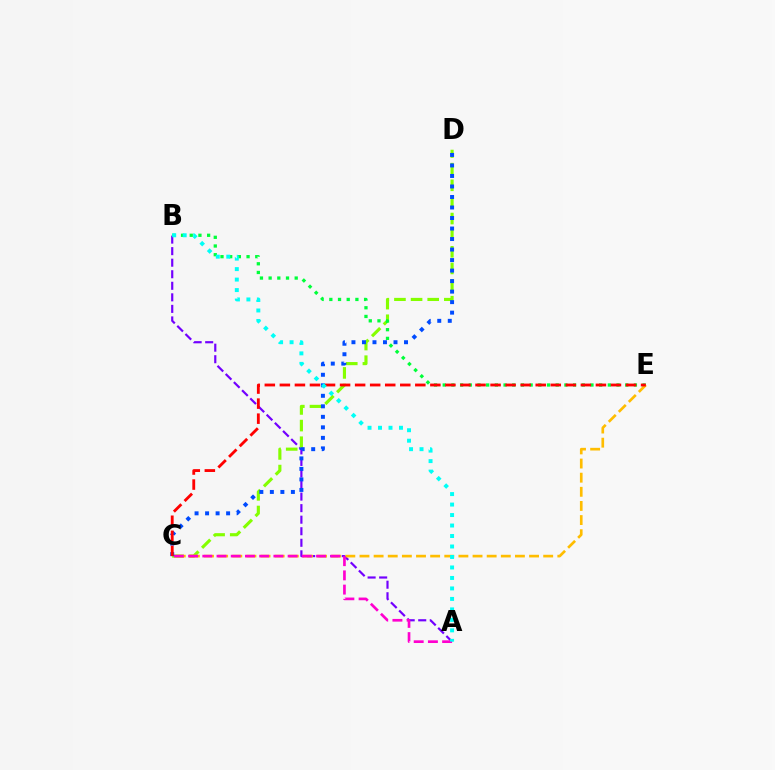{('A', 'B'): [{'color': '#7200ff', 'line_style': 'dashed', 'thickness': 1.57}, {'color': '#00fff6', 'line_style': 'dotted', 'thickness': 2.85}], ('C', 'D'): [{'color': '#84ff00', 'line_style': 'dashed', 'thickness': 2.26}, {'color': '#004bff', 'line_style': 'dotted', 'thickness': 2.86}], ('B', 'E'): [{'color': '#00ff39', 'line_style': 'dotted', 'thickness': 2.36}], ('C', 'E'): [{'color': '#ffbd00', 'line_style': 'dashed', 'thickness': 1.92}, {'color': '#ff0000', 'line_style': 'dashed', 'thickness': 2.04}], ('A', 'C'): [{'color': '#ff00cf', 'line_style': 'dashed', 'thickness': 1.93}]}